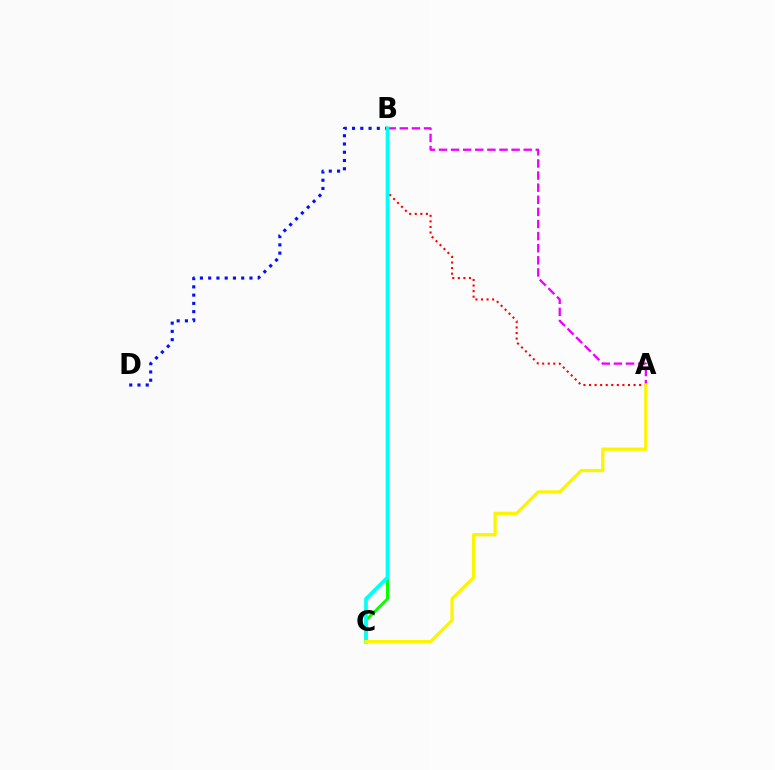{('B', 'C'): [{'color': '#08ff00', 'line_style': 'solid', 'thickness': 2.13}, {'color': '#00fff6', 'line_style': 'solid', 'thickness': 2.65}], ('A', 'B'): [{'color': '#ee00ff', 'line_style': 'dashed', 'thickness': 1.64}, {'color': '#ff0000', 'line_style': 'dotted', 'thickness': 1.51}], ('B', 'D'): [{'color': '#0010ff', 'line_style': 'dotted', 'thickness': 2.24}], ('A', 'C'): [{'color': '#fcf500', 'line_style': 'solid', 'thickness': 2.38}]}